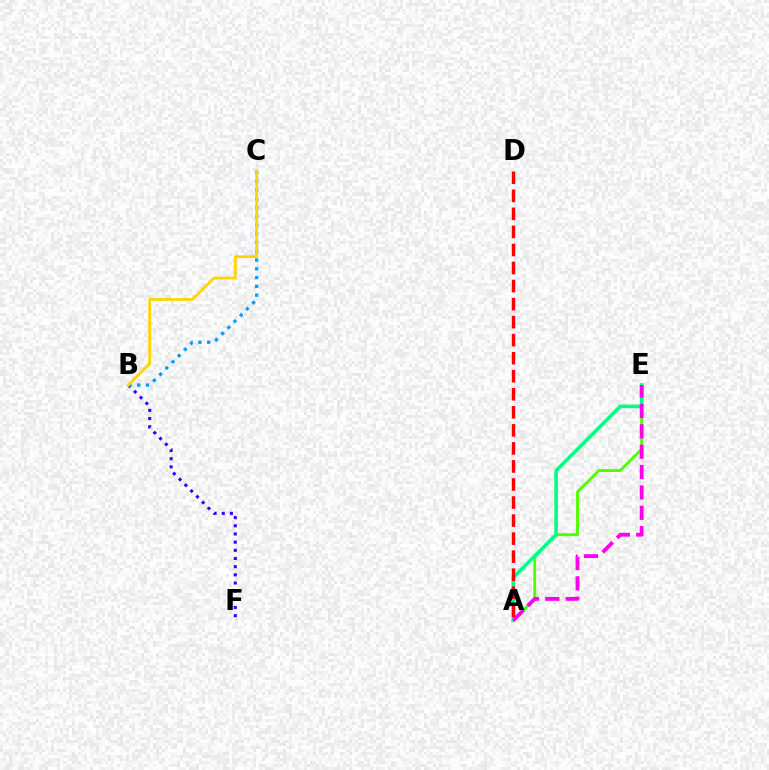{('B', 'F'): [{'color': '#3700ff', 'line_style': 'dotted', 'thickness': 2.22}], ('B', 'C'): [{'color': '#009eff', 'line_style': 'dotted', 'thickness': 2.38}, {'color': '#ffd500', 'line_style': 'solid', 'thickness': 2.01}], ('A', 'E'): [{'color': '#4fff00', 'line_style': 'solid', 'thickness': 2.07}, {'color': '#00ff86', 'line_style': 'solid', 'thickness': 2.58}, {'color': '#ff00ed', 'line_style': 'dashed', 'thickness': 2.77}], ('A', 'D'): [{'color': '#ff0000', 'line_style': 'dashed', 'thickness': 2.45}]}